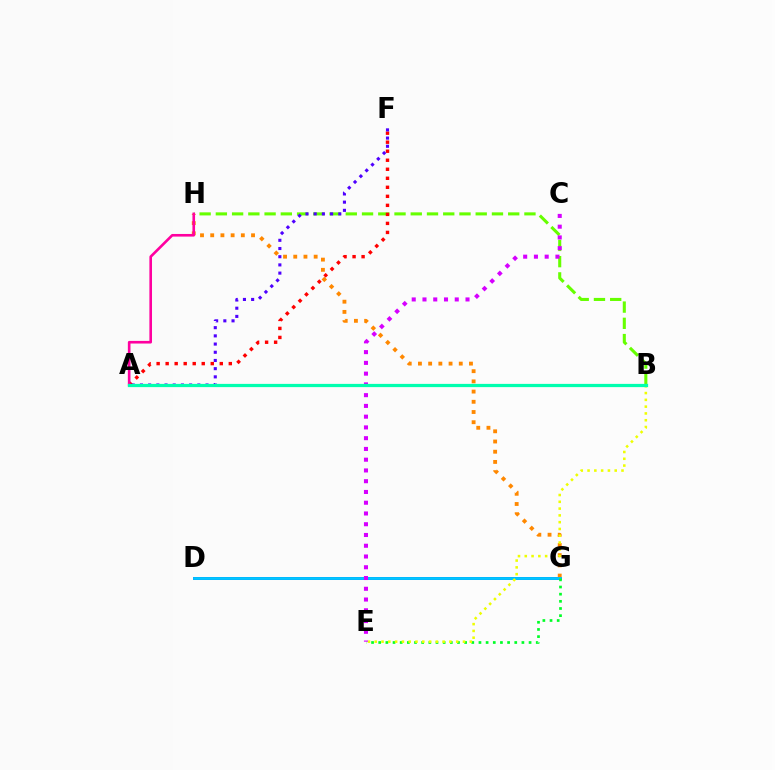{('B', 'H'): [{'color': '#66ff00', 'line_style': 'dashed', 'thickness': 2.21}], ('D', 'G'): [{'color': '#003fff', 'line_style': 'solid', 'thickness': 2.04}, {'color': '#00c7ff', 'line_style': 'solid', 'thickness': 1.99}], ('A', 'F'): [{'color': '#ff0000', 'line_style': 'dotted', 'thickness': 2.45}, {'color': '#4f00ff', 'line_style': 'dotted', 'thickness': 2.23}], ('G', 'H'): [{'color': '#ff8800', 'line_style': 'dotted', 'thickness': 2.77}], ('E', 'G'): [{'color': '#00ff27', 'line_style': 'dotted', 'thickness': 1.95}], ('A', 'H'): [{'color': '#ff00a0', 'line_style': 'solid', 'thickness': 1.89}], ('B', 'E'): [{'color': '#eeff00', 'line_style': 'dotted', 'thickness': 1.84}], ('C', 'E'): [{'color': '#d600ff', 'line_style': 'dotted', 'thickness': 2.92}], ('A', 'B'): [{'color': '#00ffaf', 'line_style': 'solid', 'thickness': 2.33}]}